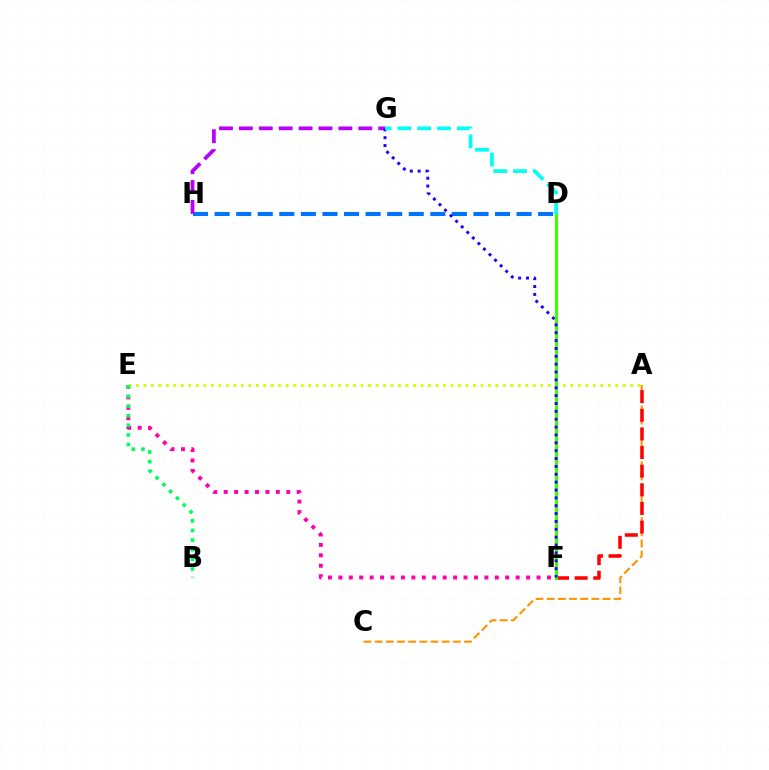{('E', 'F'): [{'color': '#ff00ac', 'line_style': 'dotted', 'thickness': 2.83}], ('D', 'H'): [{'color': '#0074ff', 'line_style': 'dashed', 'thickness': 2.93}], ('A', 'C'): [{'color': '#ff9400', 'line_style': 'dashed', 'thickness': 1.52}], ('A', 'E'): [{'color': '#d1ff00', 'line_style': 'dotted', 'thickness': 2.03}], ('A', 'F'): [{'color': '#ff0000', 'line_style': 'dashed', 'thickness': 2.53}], ('D', 'F'): [{'color': '#3dff00', 'line_style': 'solid', 'thickness': 2.26}], ('G', 'H'): [{'color': '#b900ff', 'line_style': 'dashed', 'thickness': 2.7}], ('F', 'G'): [{'color': '#2500ff', 'line_style': 'dotted', 'thickness': 2.14}], ('D', 'G'): [{'color': '#00fff6', 'line_style': 'dashed', 'thickness': 2.69}], ('B', 'E'): [{'color': '#00ff5c', 'line_style': 'dotted', 'thickness': 2.61}]}